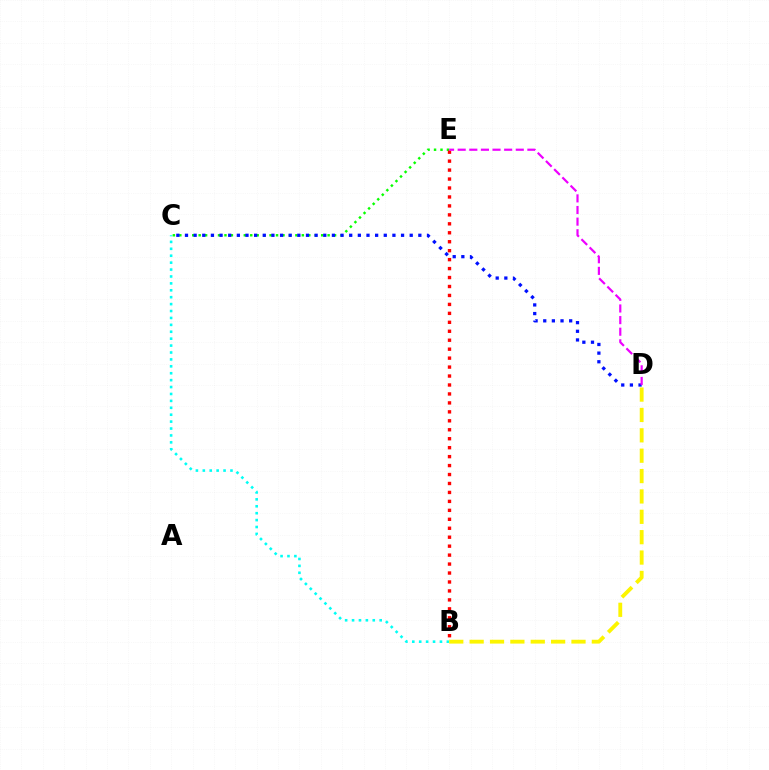{('B', 'C'): [{'color': '#00fff6', 'line_style': 'dotted', 'thickness': 1.88}], ('C', 'E'): [{'color': '#08ff00', 'line_style': 'dotted', 'thickness': 1.75}], ('C', 'D'): [{'color': '#0010ff', 'line_style': 'dotted', 'thickness': 2.35}], ('B', 'E'): [{'color': '#ff0000', 'line_style': 'dotted', 'thickness': 2.43}], ('B', 'D'): [{'color': '#fcf500', 'line_style': 'dashed', 'thickness': 2.77}], ('D', 'E'): [{'color': '#ee00ff', 'line_style': 'dashed', 'thickness': 1.58}]}